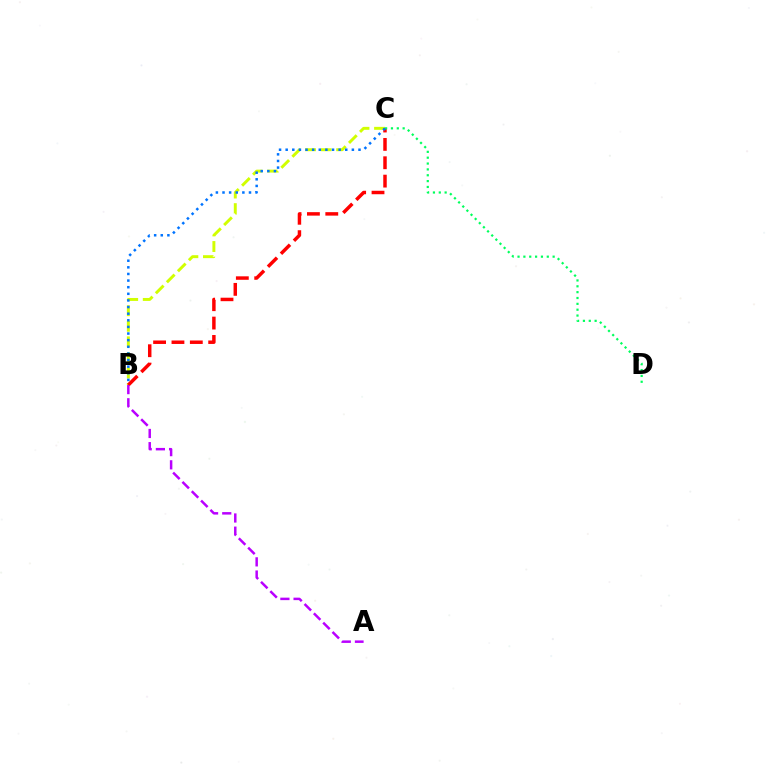{('B', 'C'): [{'color': '#d1ff00', 'line_style': 'dashed', 'thickness': 2.12}, {'color': '#ff0000', 'line_style': 'dashed', 'thickness': 2.49}, {'color': '#0074ff', 'line_style': 'dotted', 'thickness': 1.8}], ('C', 'D'): [{'color': '#00ff5c', 'line_style': 'dotted', 'thickness': 1.59}], ('A', 'B'): [{'color': '#b900ff', 'line_style': 'dashed', 'thickness': 1.79}]}